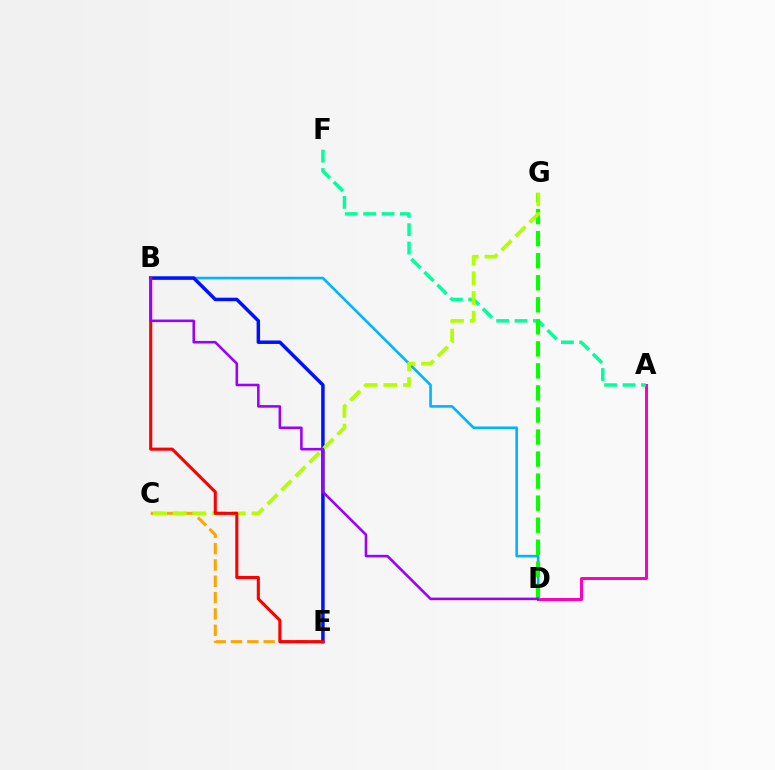{('A', 'D'): [{'color': '#ff00bd', 'line_style': 'solid', 'thickness': 2.15}], ('A', 'F'): [{'color': '#00ff9d', 'line_style': 'dashed', 'thickness': 2.5}], ('C', 'E'): [{'color': '#ffa500', 'line_style': 'dashed', 'thickness': 2.22}], ('B', 'D'): [{'color': '#00b5ff', 'line_style': 'solid', 'thickness': 1.89}, {'color': '#9b00ff', 'line_style': 'solid', 'thickness': 1.86}], ('D', 'G'): [{'color': '#08ff00', 'line_style': 'dashed', 'thickness': 2.99}], ('B', 'E'): [{'color': '#0010ff', 'line_style': 'solid', 'thickness': 2.5}, {'color': '#ff0000', 'line_style': 'solid', 'thickness': 2.23}], ('C', 'G'): [{'color': '#b3ff00', 'line_style': 'dashed', 'thickness': 2.68}]}